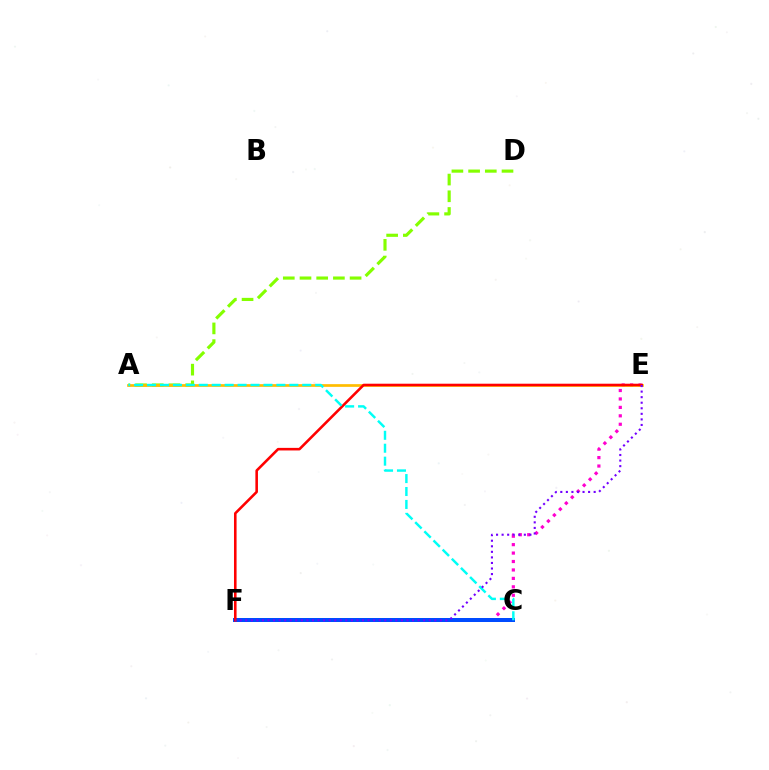{('C', 'F'): [{'color': '#00ff39', 'line_style': 'solid', 'thickness': 2.85}, {'color': '#004bff', 'line_style': 'solid', 'thickness': 2.88}], ('E', 'F'): [{'color': '#ff00cf', 'line_style': 'dotted', 'thickness': 2.29}, {'color': '#ff0000', 'line_style': 'solid', 'thickness': 1.86}, {'color': '#7200ff', 'line_style': 'dotted', 'thickness': 1.51}], ('A', 'D'): [{'color': '#84ff00', 'line_style': 'dashed', 'thickness': 2.27}], ('A', 'E'): [{'color': '#ffbd00', 'line_style': 'solid', 'thickness': 1.95}], ('A', 'C'): [{'color': '#00fff6', 'line_style': 'dashed', 'thickness': 1.76}]}